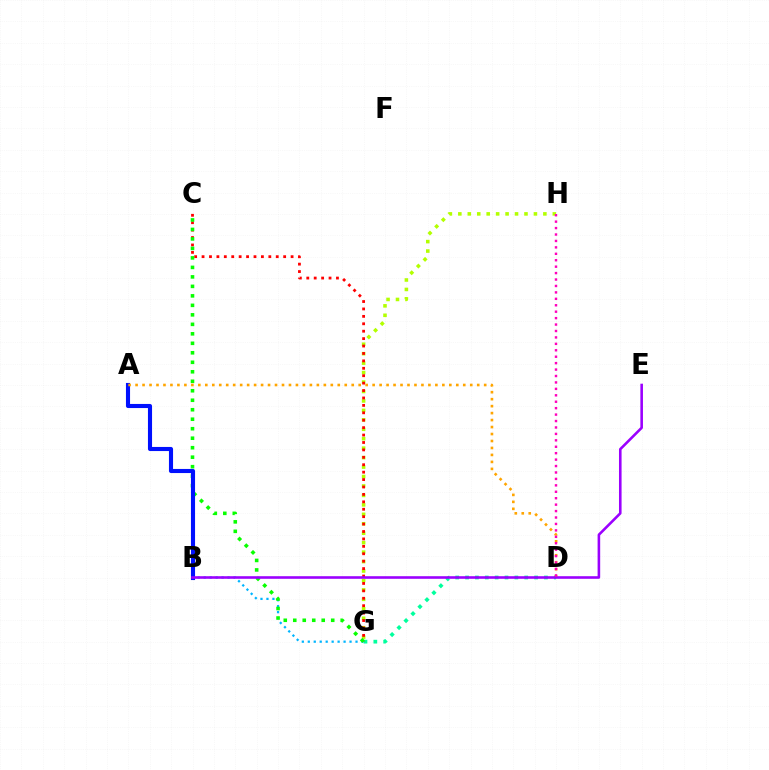{('D', 'G'): [{'color': '#00ff9d', 'line_style': 'dotted', 'thickness': 2.68}], ('G', 'H'): [{'color': '#b3ff00', 'line_style': 'dotted', 'thickness': 2.57}], ('B', 'G'): [{'color': '#00b5ff', 'line_style': 'dotted', 'thickness': 1.62}], ('C', 'G'): [{'color': '#ff0000', 'line_style': 'dotted', 'thickness': 2.02}, {'color': '#08ff00', 'line_style': 'dotted', 'thickness': 2.58}], ('A', 'B'): [{'color': '#0010ff', 'line_style': 'solid', 'thickness': 2.95}], ('A', 'D'): [{'color': '#ffa500', 'line_style': 'dotted', 'thickness': 1.89}], ('B', 'E'): [{'color': '#9b00ff', 'line_style': 'solid', 'thickness': 1.87}], ('D', 'H'): [{'color': '#ff00bd', 'line_style': 'dotted', 'thickness': 1.75}]}